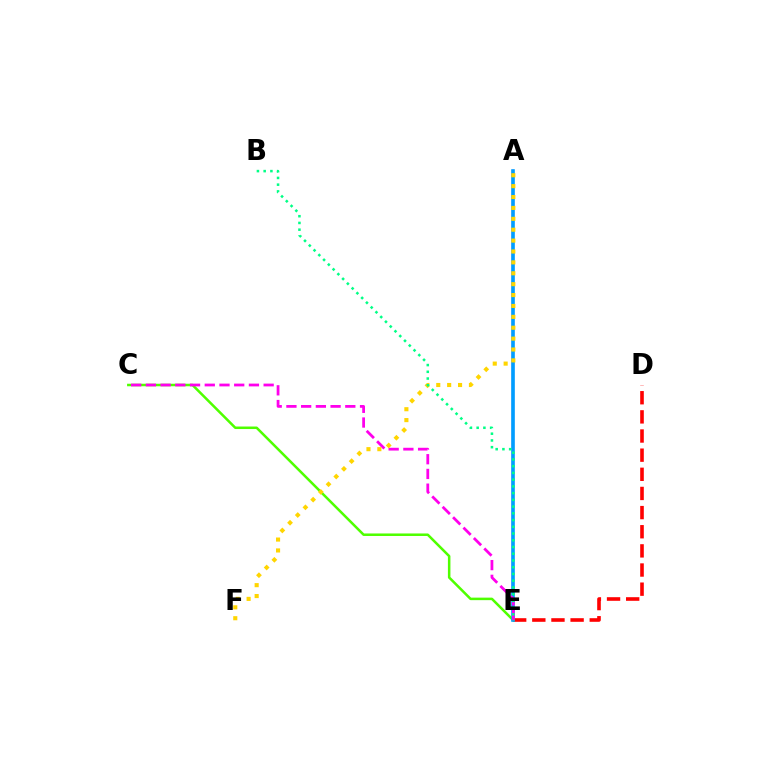{('A', 'E'): [{'color': '#3700ff', 'line_style': 'solid', 'thickness': 1.61}, {'color': '#009eff', 'line_style': 'solid', 'thickness': 2.58}], ('D', 'E'): [{'color': '#ff0000', 'line_style': 'dashed', 'thickness': 2.6}], ('C', 'E'): [{'color': '#4fff00', 'line_style': 'solid', 'thickness': 1.81}, {'color': '#ff00ed', 'line_style': 'dashed', 'thickness': 2.0}], ('A', 'F'): [{'color': '#ffd500', 'line_style': 'dotted', 'thickness': 2.96}], ('B', 'E'): [{'color': '#00ff86', 'line_style': 'dotted', 'thickness': 1.83}]}